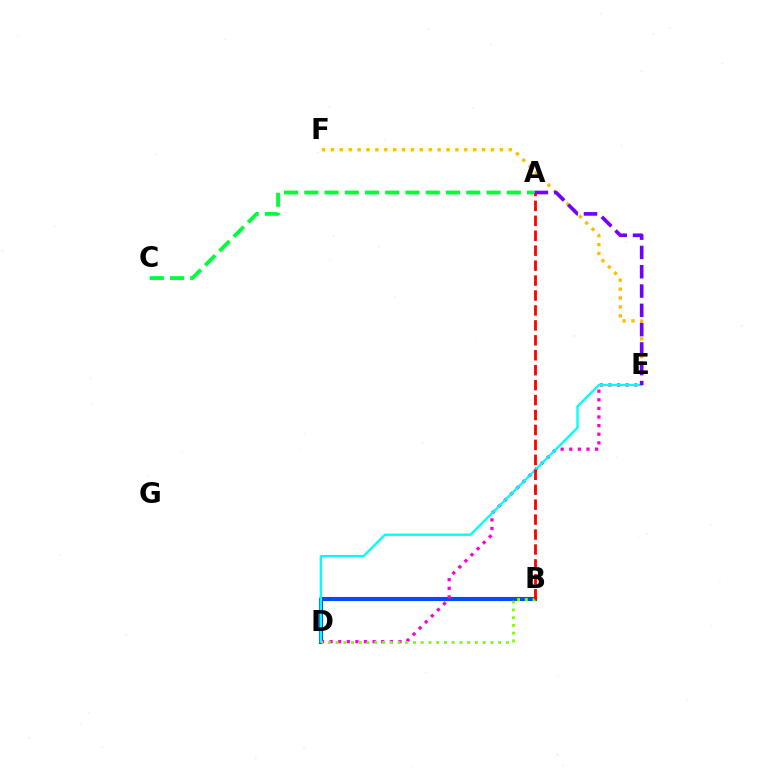{('B', 'D'): [{'color': '#004bff', 'line_style': 'solid', 'thickness': 2.95}, {'color': '#84ff00', 'line_style': 'dotted', 'thickness': 2.1}], ('D', 'E'): [{'color': '#ff00cf', 'line_style': 'dotted', 'thickness': 2.34}, {'color': '#00fff6', 'line_style': 'solid', 'thickness': 1.7}], ('A', 'C'): [{'color': '#00ff39', 'line_style': 'dashed', 'thickness': 2.75}], ('E', 'F'): [{'color': '#ffbd00', 'line_style': 'dotted', 'thickness': 2.42}], ('A', 'E'): [{'color': '#7200ff', 'line_style': 'dashed', 'thickness': 2.62}], ('A', 'B'): [{'color': '#ff0000', 'line_style': 'dashed', 'thickness': 2.03}]}